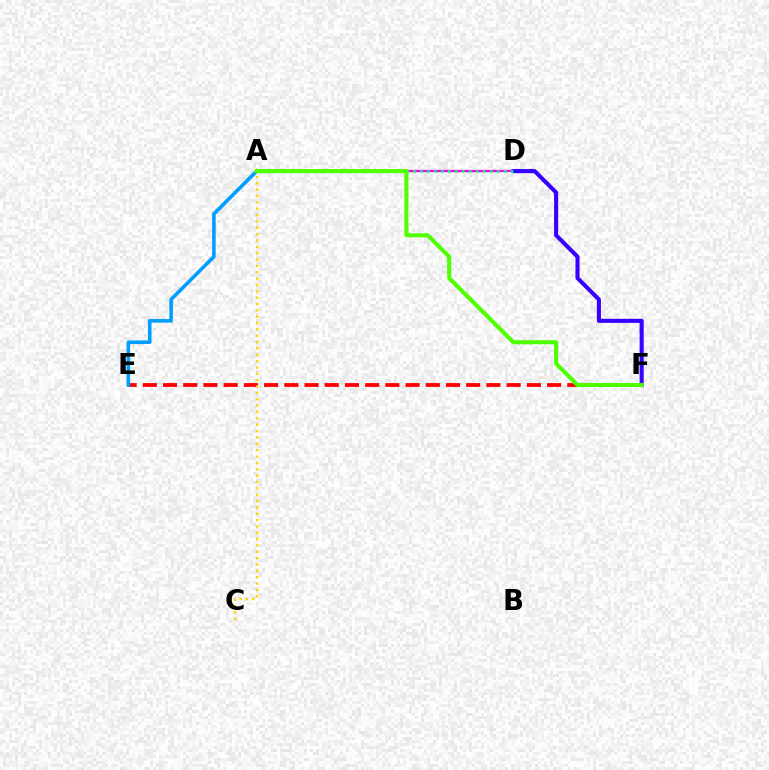{('A', 'D'): [{'color': '#ff00ed', 'line_style': 'solid', 'thickness': 1.65}, {'color': '#00ff86', 'line_style': 'dotted', 'thickness': 1.9}], ('D', 'F'): [{'color': '#3700ff', 'line_style': 'solid', 'thickness': 2.94}], ('E', 'F'): [{'color': '#ff0000', 'line_style': 'dashed', 'thickness': 2.75}], ('A', 'E'): [{'color': '#009eff', 'line_style': 'solid', 'thickness': 2.58}], ('A', 'C'): [{'color': '#ffd500', 'line_style': 'dotted', 'thickness': 1.73}], ('A', 'F'): [{'color': '#4fff00', 'line_style': 'solid', 'thickness': 2.94}]}